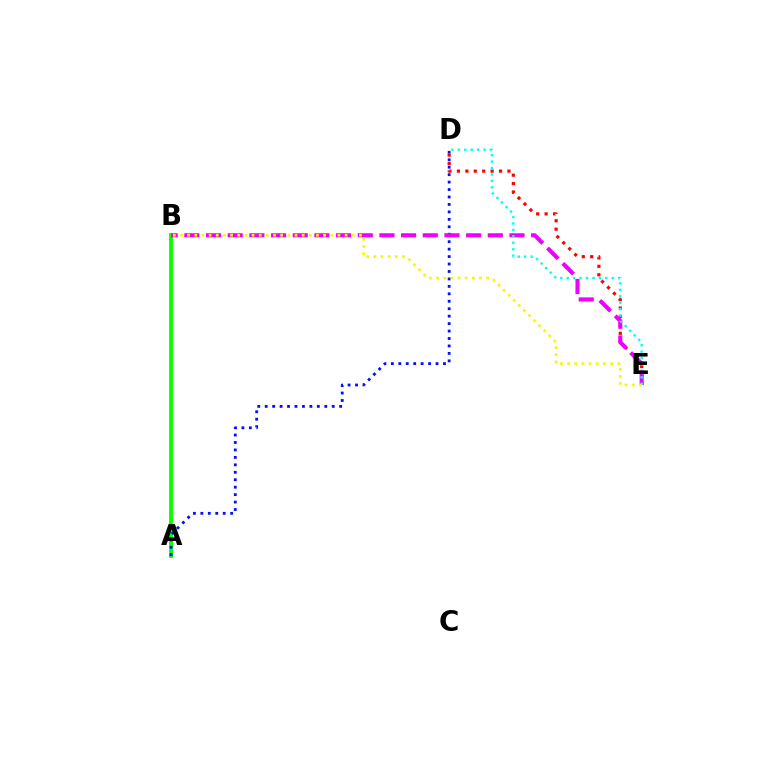{('A', 'B'): [{'color': '#08ff00', 'line_style': 'solid', 'thickness': 2.79}], ('A', 'D'): [{'color': '#0010ff', 'line_style': 'dotted', 'thickness': 2.02}], ('D', 'E'): [{'color': '#ff0000', 'line_style': 'dotted', 'thickness': 2.29}, {'color': '#00fff6', 'line_style': 'dotted', 'thickness': 1.75}], ('B', 'E'): [{'color': '#ee00ff', 'line_style': 'dashed', 'thickness': 2.94}, {'color': '#fcf500', 'line_style': 'dotted', 'thickness': 1.95}]}